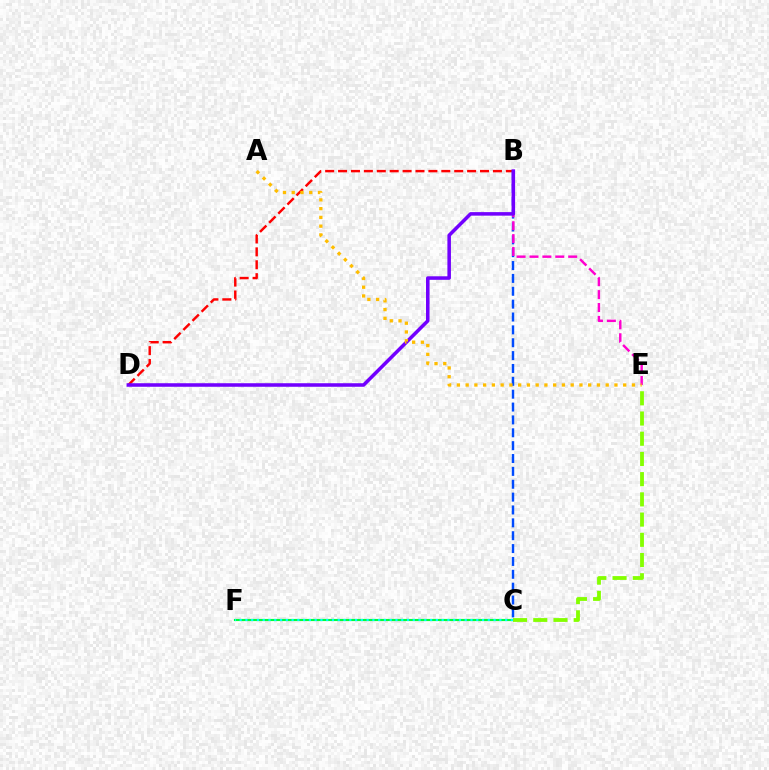{('B', 'D'): [{'color': '#ff0000', 'line_style': 'dashed', 'thickness': 1.75}, {'color': '#7200ff', 'line_style': 'solid', 'thickness': 2.55}], ('C', 'F'): [{'color': '#00ff39', 'line_style': 'solid', 'thickness': 1.55}, {'color': '#00fff6', 'line_style': 'dotted', 'thickness': 1.57}], ('B', 'C'): [{'color': '#004bff', 'line_style': 'dashed', 'thickness': 1.75}], ('C', 'E'): [{'color': '#84ff00', 'line_style': 'dashed', 'thickness': 2.75}], ('B', 'E'): [{'color': '#ff00cf', 'line_style': 'dashed', 'thickness': 1.75}], ('A', 'E'): [{'color': '#ffbd00', 'line_style': 'dotted', 'thickness': 2.38}]}